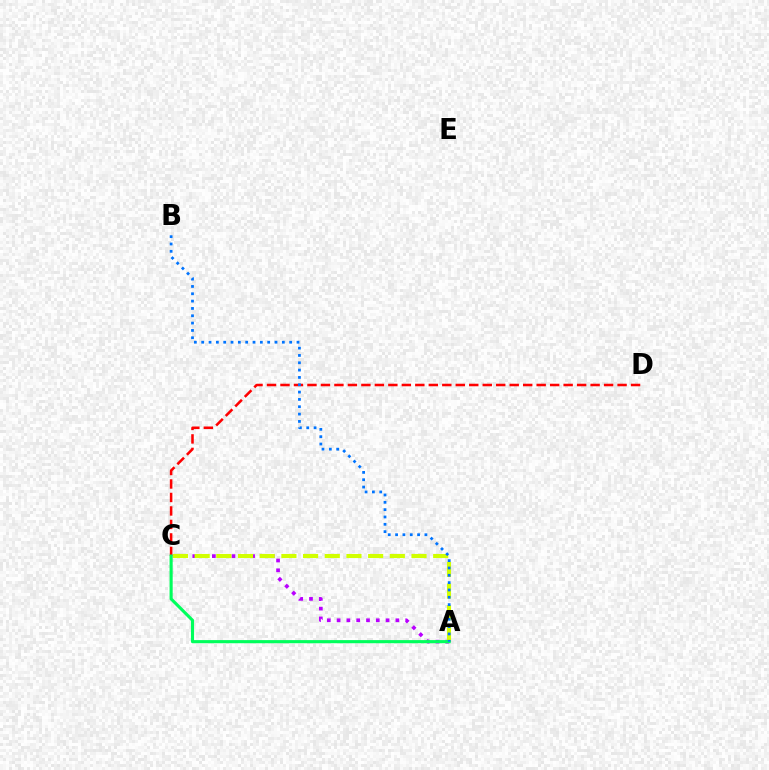{('A', 'C'): [{'color': '#b900ff', 'line_style': 'dotted', 'thickness': 2.66}, {'color': '#d1ff00', 'line_style': 'dashed', 'thickness': 2.95}, {'color': '#00ff5c', 'line_style': 'solid', 'thickness': 2.25}], ('C', 'D'): [{'color': '#ff0000', 'line_style': 'dashed', 'thickness': 1.83}], ('A', 'B'): [{'color': '#0074ff', 'line_style': 'dotted', 'thickness': 1.99}]}